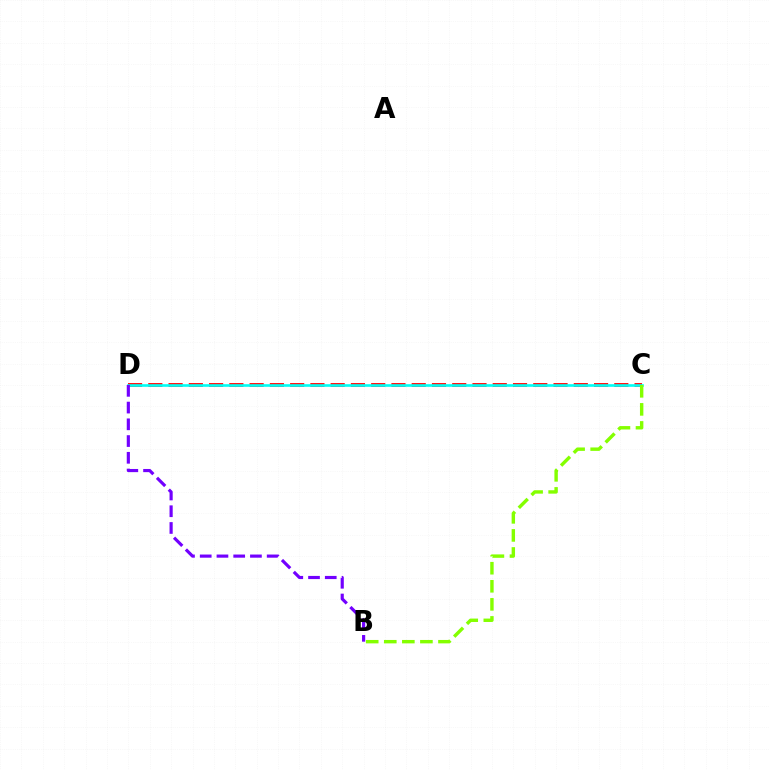{('C', 'D'): [{'color': '#ff0000', 'line_style': 'dashed', 'thickness': 2.75}, {'color': '#00fff6', 'line_style': 'solid', 'thickness': 1.89}], ('B', 'D'): [{'color': '#7200ff', 'line_style': 'dashed', 'thickness': 2.27}], ('B', 'C'): [{'color': '#84ff00', 'line_style': 'dashed', 'thickness': 2.45}]}